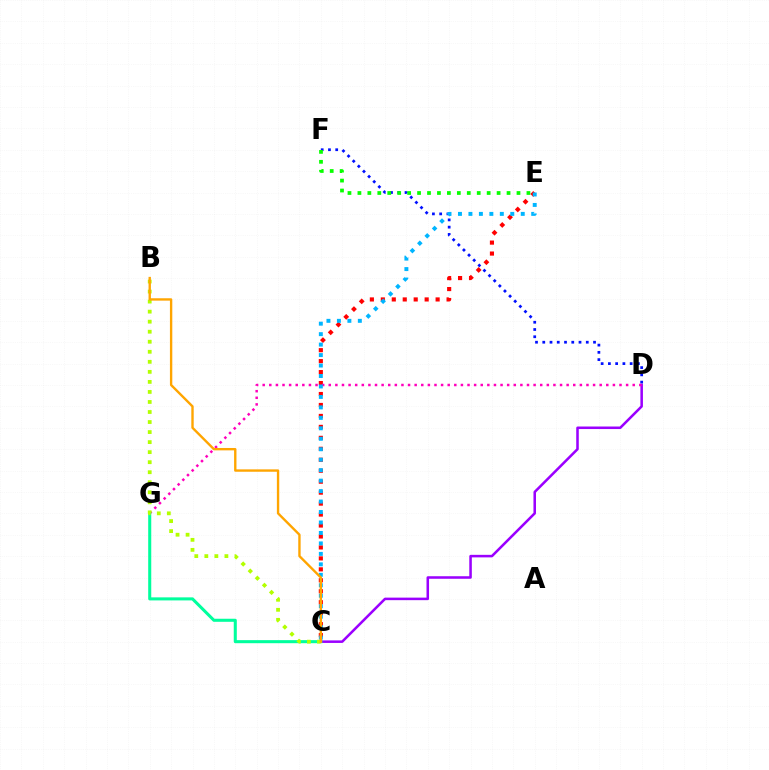{('C', 'D'): [{'color': '#9b00ff', 'line_style': 'solid', 'thickness': 1.83}], ('D', 'F'): [{'color': '#0010ff', 'line_style': 'dotted', 'thickness': 1.97}], ('E', 'F'): [{'color': '#08ff00', 'line_style': 'dotted', 'thickness': 2.7}], ('C', 'E'): [{'color': '#ff0000', 'line_style': 'dotted', 'thickness': 2.98}, {'color': '#00b5ff', 'line_style': 'dotted', 'thickness': 2.84}], ('D', 'G'): [{'color': '#ff00bd', 'line_style': 'dotted', 'thickness': 1.8}], ('C', 'G'): [{'color': '#00ff9d', 'line_style': 'solid', 'thickness': 2.2}], ('B', 'C'): [{'color': '#b3ff00', 'line_style': 'dotted', 'thickness': 2.73}, {'color': '#ffa500', 'line_style': 'solid', 'thickness': 1.71}]}